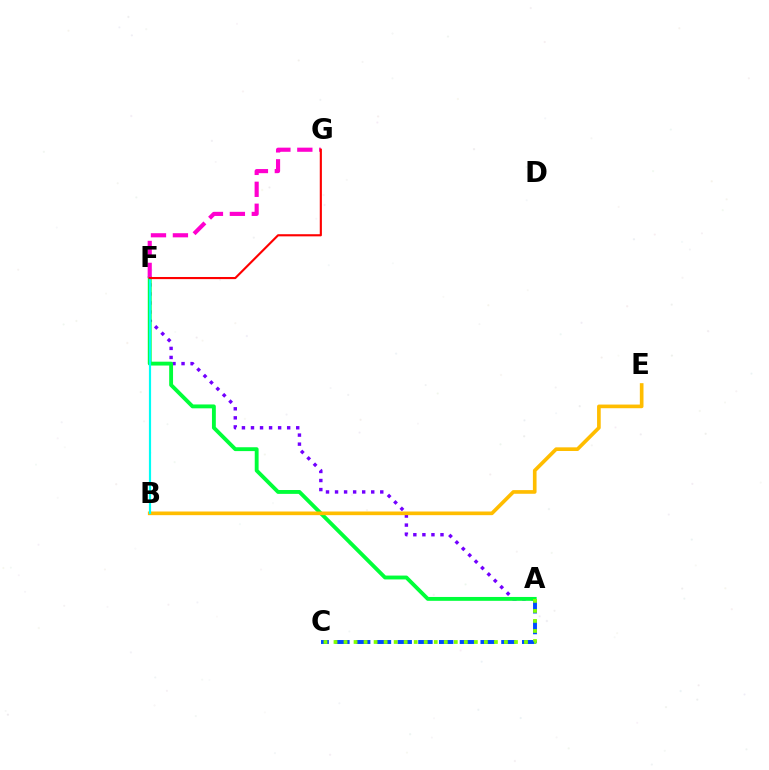{('A', 'C'): [{'color': '#004bff', 'line_style': 'dashed', 'thickness': 2.82}, {'color': '#84ff00', 'line_style': 'dotted', 'thickness': 2.72}], ('A', 'F'): [{'color': '#7200ff', 'line_style': 'dotted', 'thickness': 2.46}, {'color': '#00ff39', 'line_style': 'solid', 'thickness': 2.78}], ('B', 'E'): [{'color': '#ffbd00', 'line_style': 'solid', 'thickness': 2.63}], ('F', 'G'): [{'color': '#ff00cf', 'line_style': 'dashed', 'thickness': 2.98}, {'color': '#ff0000', 'line_style': 'solid', 'thickness': 1.54}], ('B', 'F'): [{'color': '#00fff6', 'line_style': 'solid', 'thickness': 1.57}]}